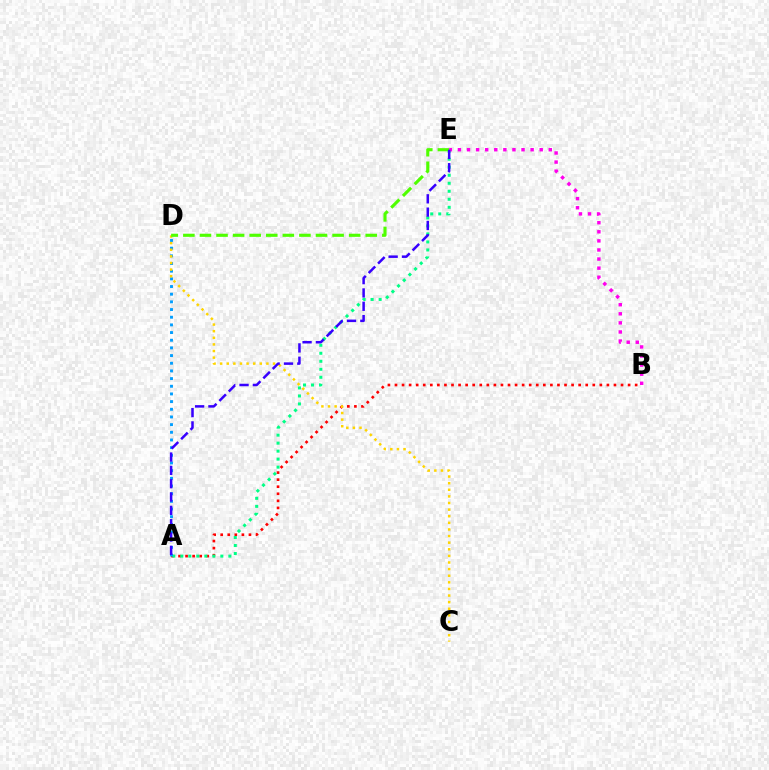{('A', 'B'): [{'color': '#ff0000', 'line_style': 'dotted', 'thickness': 1.92}], ('A', 'E'): [{'color': '#00ff86', 'line_style': 'dotted', 'thickness': 2.18}, {'color': '#3700ff', 'line_style': 'dashed', 'thickness': 1.81}], ('A', 'D'): [{'color': '#009eff', 'line_style': 'dotted', 'thickness': 2.08}], ('C', 'D'): [{'color': '#ffd500', 'line_style': 'dotted', 'thickness': 1.8}], ('D', 'E'): [{'color': '#4fff00', 'line_style': 'dashed', 'thickness': 2.25}], ('B', 'E'): [{'color': '#ff00ed', 'line_style': 'dotted', 'thickness': 2.47}]}